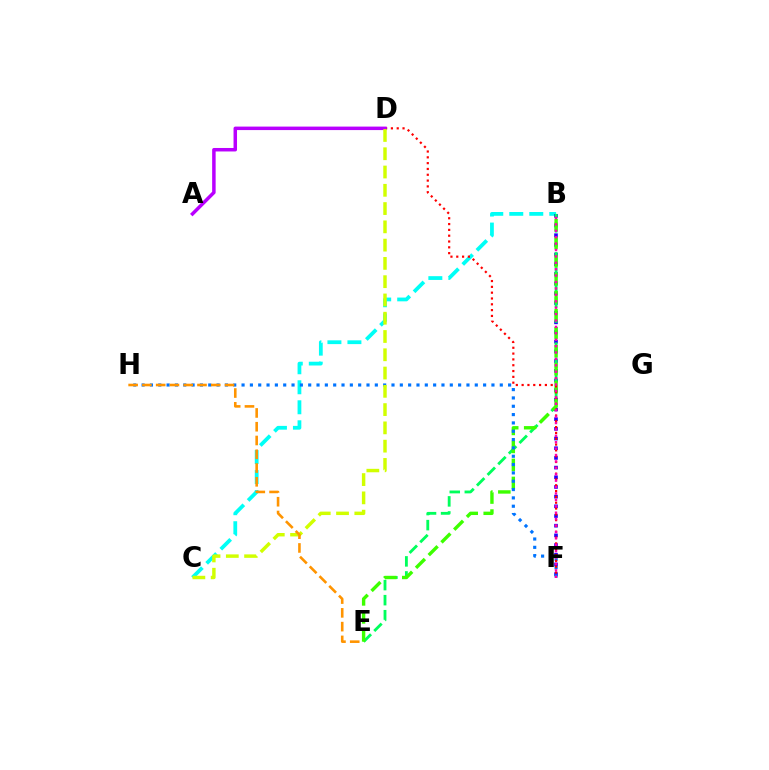{('B', 'C'): [{'color': '#00fff6', 'line_style': 'dashed', 'thickness': 2.72}], ('B', 'F'): [{'color': '#2500ff', 'line_style': 'dotted', 'thickness': 2.63}, {'color': '#ff00ac', 'line_style': 'dotted', 'thickness': 1.74}], ('B', 'E'): [{'color': '#00ff5c', 'line_style': 'dashed', 'thickness': 2.04}, {'color': '#3dff00', 'line_style': 'dashed', 'thickness': 2.45}], ('F', 'H'): [{'color': '#0074ff', 'line_style': 'dotted', 'thickness': 2.26}], ('D', 'F'): [{'color': '#ff0000', 'line_style': 'dotted', 'thickness': 1.58}], ('A', 'D'): [{'color': '#b900ff', 'line_style': 'solid', 'thickness': 2.51}], ('C', 'D'): [{'color': '#d1ff00', 'line_style': 'dashed', 'thickness': 2.48}], ('E', 'H'): [{'color': '#ff9400', 'line_style': 'dashed', 'thickness': 1.87}]}